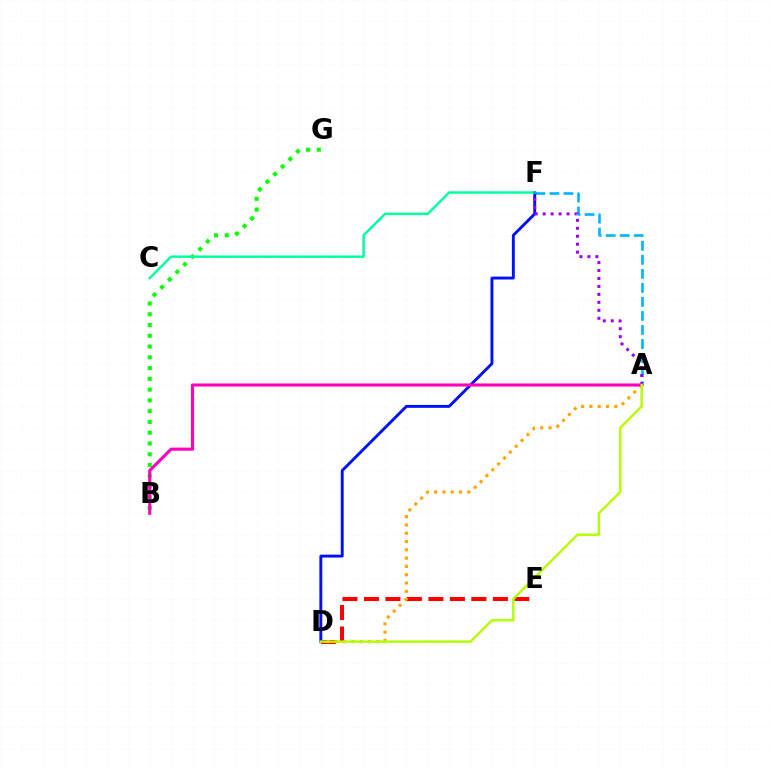{('D', 'E'): [{'color': '#ff0000', 'line_style': 'dashed', 'thickness': 2.92}], ('B', 'G'): [{'color': '#08ff00', 'line_style': 'dotted', 'thickness': 2.93}], ('A', 'F'): [{'color': '#00b5ff', 'line_style': 'dashed', 'thickness': 1.91}, {'color': '#9b00ff', 'line_style': 'dotted', 'thickness': 2.16}], ('D', 'F'): [{'color': '#0010ff', 'line_style': 'solid', 'thickness': 2.09}], ('C', 'F'): [{'color': '#00ff9d', 'line_style': 'solid', 'thickness': 1.75}], ('A', 'D'): [{'color': '#ffa500', 'line_style': 'dotted', 'thickness': 2.25}, {'color': '#b3ff00', 'line_style': 'solid', 'thickness': 1.75}], ('A', 'B'): [{'color': '#ff00bd', 'line_style': 'solid', 'thickness': 2.23}]}